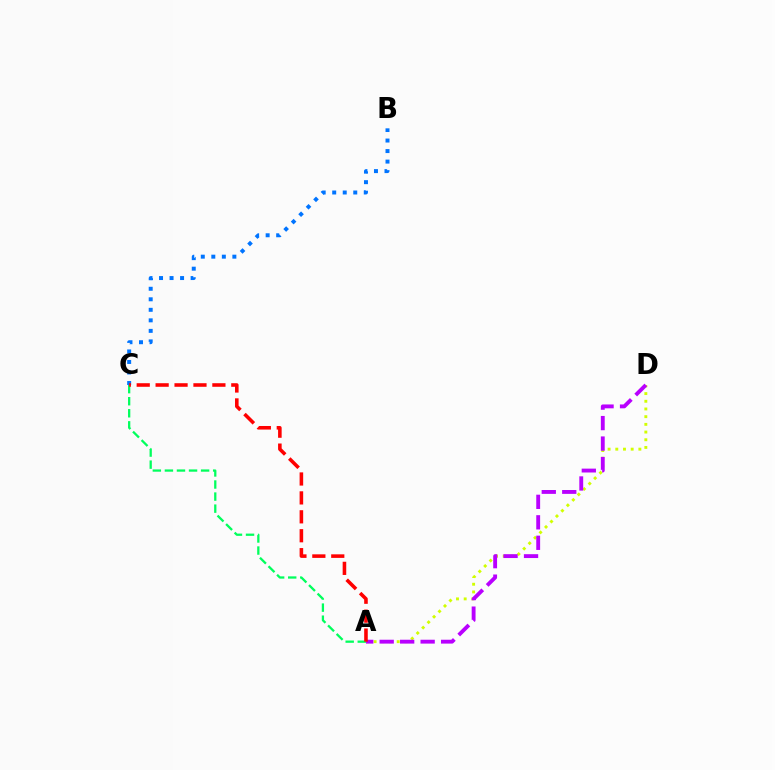{('A', 'D'): [{'color': '#d1ff00', 'line_style': 'dotted', 'thickness': 2.09}, {'color': '#b900ff', 'line_style': 'dashed', 'thickness': 2.78}], ('A', 'C'): [{'color': '#00ff5c', 'line_style': 'dashed', 'thickness': 1.64}, {'color': '#ff0000', 'line_style': 'dashed', 'thickness': 2.57}], ('B', 'C'): [{'color': '#0074ff', 'line_style': 'dotted', 'thickness': 2.86}]}